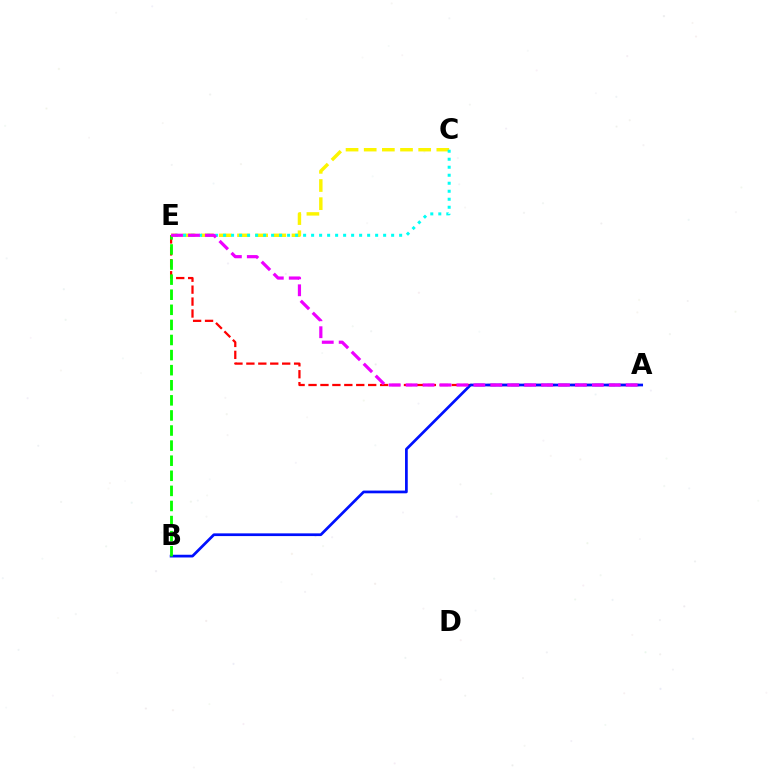{('A', 'E'): [{'color': '#ff0000', 'line_style': 'dashed', 'thickness': 1.62}, {'color': '#ee00ff', 'line_style': 'dashed', 'thickness': 2.3}], ('C', 'E'): [{'color': '#fcf500', 'line_style': 'dashed', 'thickness': 2.47}, {'color': '#00fff6', 'line_style': 'dotted', 'thickness': 2.17}], ('A', 'B'): [{'color': '#0010ff', 'line_style': 'solid', 'thickness': 1.96}], ('B', 'E'): [{'color': '#08ff00', 'line_style': 'dashed', 'thickness': 2.05}]}